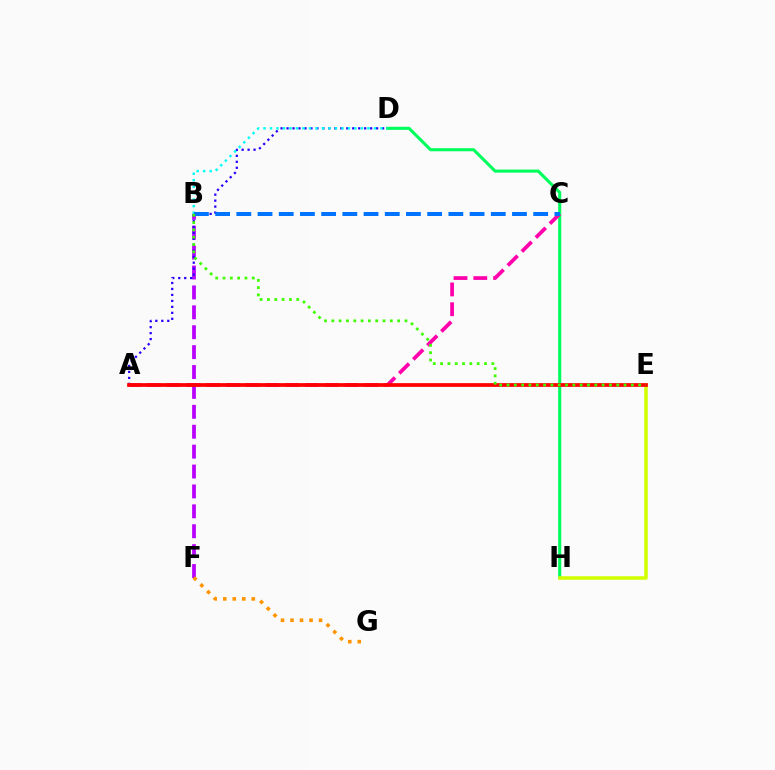{('B', 'F'): [{'color': '#b900ff', 'line_style': 'dashed', 'thickness': 2.7}], ('D', 'H'): [{'color': '#00ff5c', 'line_style': 'solid', 'thickness': 2.23}], ('E', 'H'): [{'color': '#d1ff00', 'line_style': 'solid', 'thickness': 2.55}], ('A', 'D'): [{'color': '#2500ff', 'line_style': 'dotted', 'thickness': 1.62}], ('B', 'D'): [{'color': '#00fff6', 'line_style': 'dotted', 'thickness': 1.77}], ('A', 'C'): [{'color': '#ff00ac', 'line_style': 'dashed', 'thickness': 2.69}], ('A', 'E'): [{'color': '#ff0000', 'line_style': 'solid', 'thickness': 2.69}], ('B', 'C'): [{'color': '#0074ff', 'line_style': 'dashed', 'thickness': 2.88}], ('F', 'G'): [{'color': '#ff9400', 'line_style': 'dotted', 'thickness': 2.58}], ('B', 'E'): [{'color': '#3dff00', 'line_style': 'dotted', 'thickness': 1.99}]}